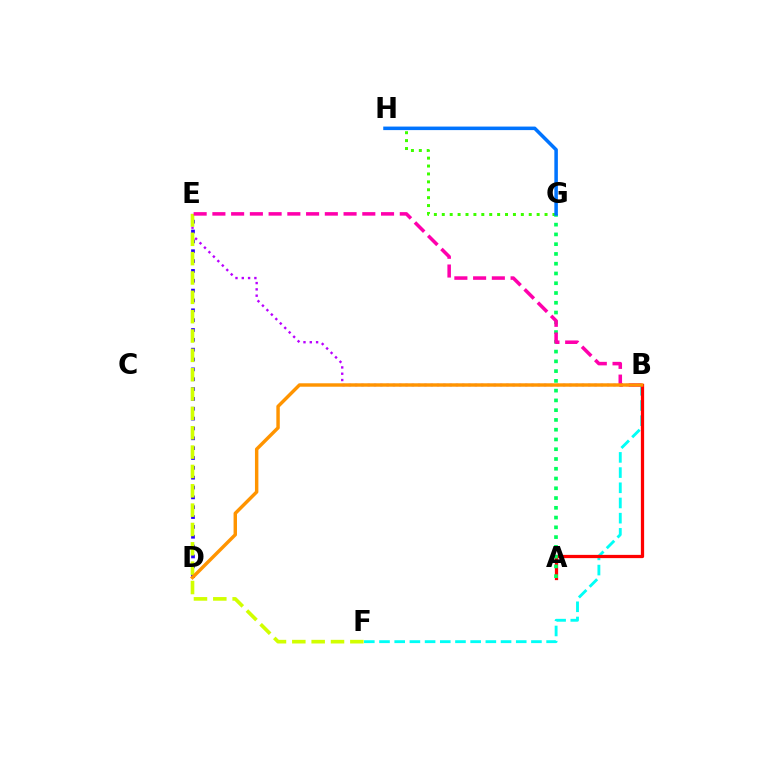{('G', 'H'): [{'color': '#3dff00', 'line_style': 'dotted', 'thickness': 2.15}, {'color': '#0074ff', 'line_style': 'solid', 'thickness': 2.54}], ('B', 'F'): [{'color': '#00fff6', 'line_style': 'dashed', 'thickness': 2.06}], ('B', 'E'): [{'color': '#b900ff', 'line_style': 'dotted', 'thickness': 1.71}, {'color': '#ff00ac', 'line_style': 'dashed', 'thickness': 2.55}], ('A', 'B'): [{'color': '#ff0000', 'line_style': 'solid', 'thickness': 2.35}], ('D', 'E'): [{'color': '#2500ff', 'line_style': 'dotted', 'thickness': 2.68}], ('A', 'G'): [{'color': '#00ff5c', 'line_style': 'dotted', 'thickness': 2.65}], ('E', 'F'): [{'color': '#d1ff00', 'line_style': 'dashed', 'thickness': 2.63}], ('B', 'D'): [{'color': '#ff9400', 'line_style': 'solid', 'thickness': 2.47}]}